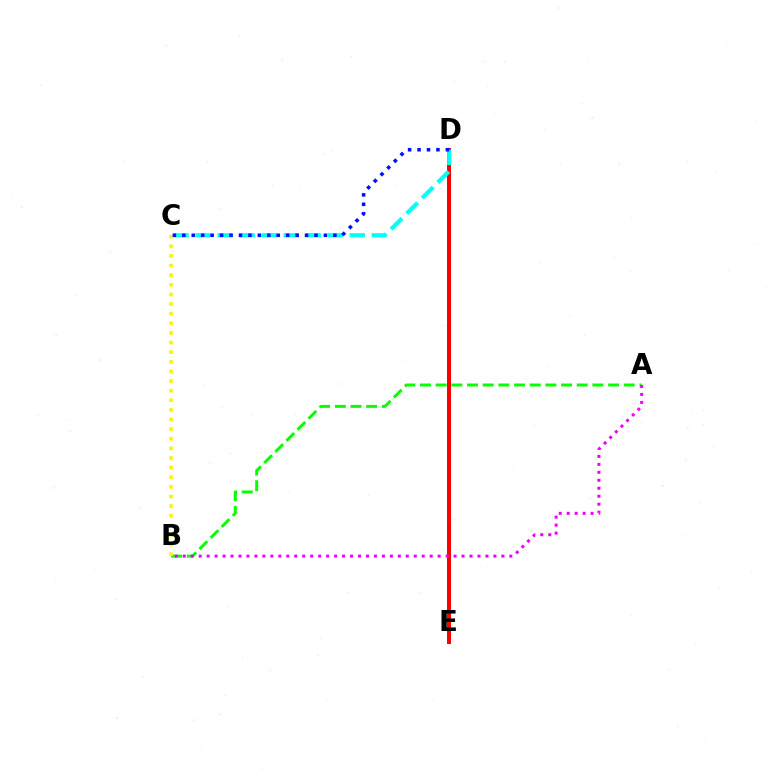{('A', 'B'): [{'color': '#08ff00', 'line_style': 'dashed', 'thickness': 2.13}, {'color': '#ee00ff', 'line_style': 'dotted', 'thickness': 2.16}], ('D', 'E'): [{'color': '#ff0000', 'line_style': 'solid', 'thickness': 2.9}], ('C', 'D'): [{'color': '#00fff6', 'line_style': 'dashed', 'thickness': 2.99}, {'color': '#0010ff', 'line_style': 'dotted', 'thickness': 2.57}], ('B', 'C'): [{'color': '#fcf500', 'line_style': 'dotted', 'thickness': 2.61}]}